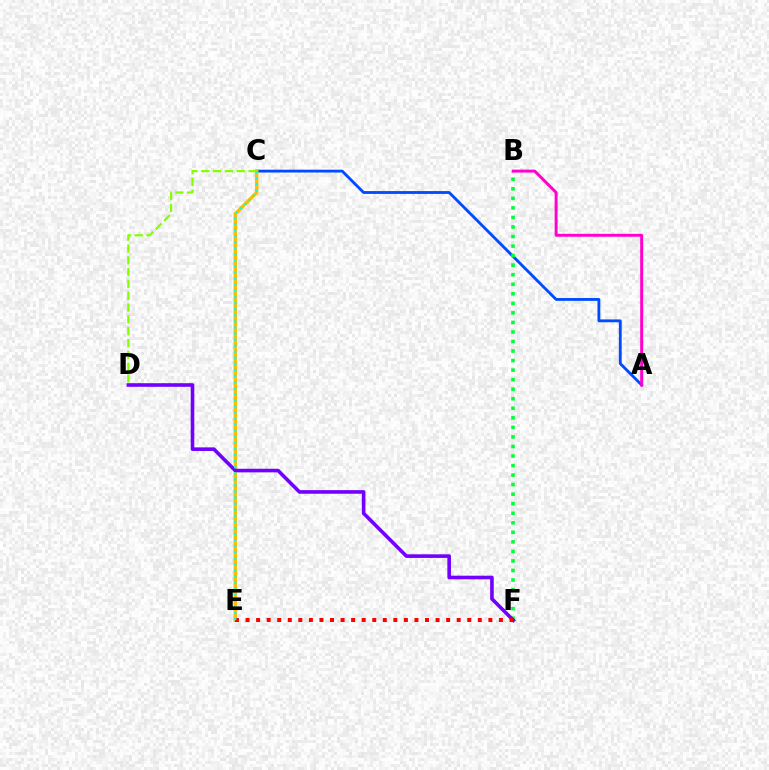{('A', 'C'): [{'color': '#004bff', 'line_style': 'solid', 'thickness': 2.04}], ('B', 'F'): [{'color': '#00ff39', 'line_style': 'dotted', 'thickness': 2.59}], ('C', 'E'): [{'color': '#ffbd00', 'line_style': 'solid', 'thickness': 2.52}, {'color': '#00fff6', 'line_style': 'dotted', 'thickness': 1.65}], ('A', 'B'): [{'color': '#ff00cf', 'line_style': 'solid', 'thickness': 2.13}], ('D', 'F'): [{'color': '#7200ff', 'line_style': 'solid', 'thickness': 2.6}], ('E', 'F'): [{'color': '#ff0000', 'line_style': 'dotted', 'thickness': 2.87}], ('C', 'D'): [{'color': '#84ff00', 'line_style': 'dashed', 'thickness': 1.61}]}